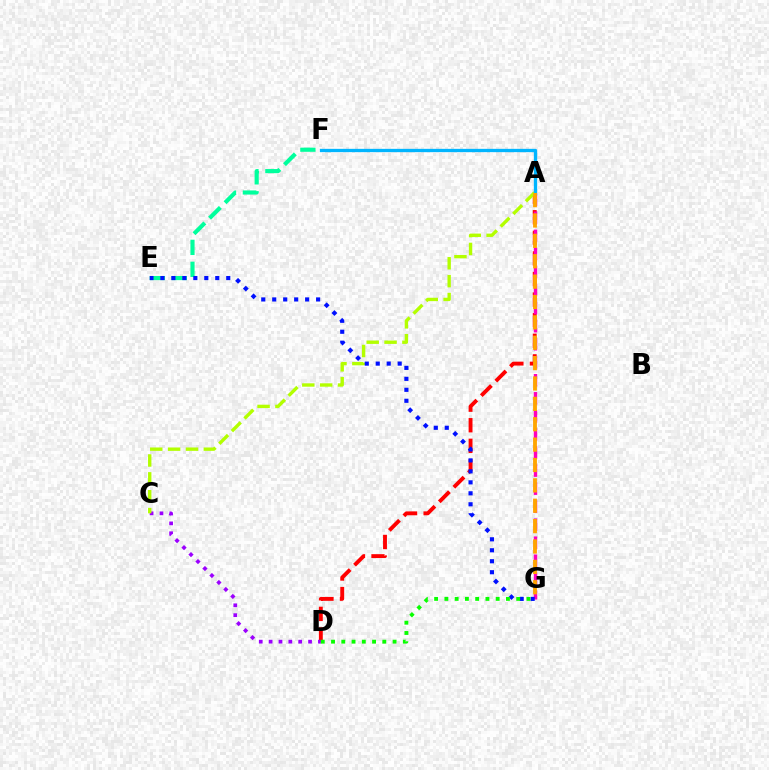{('E', 'F'): [{'color': '#00ff9d', 'line_style': 'dashed', 'thickness': 2.98}], ('A', 'D'): [{'color': '#ff0000', 'line_style': 'dashed', 'thickness': 2.8}], ('C', 'D'): [{'color': '#9b00ff', 'line_style': 'dotted', 'thickness': 2.68}], ('A', 'G'): [{'color': '#ff00bd', 'line_style': 'dashed', 'thickness': 2.45}, {'color': '#ffa500', 'line_style': 'dashed', 'thickness': 2.77}], ('A', 'C'): [{'color': '#b3ff00', 'line_style': 'dashed', 'thickness': 2.43}], ('E', 'G'): [{'color': '#0010ff', 'line_style': 'dotted', 'thickness': 2.98}], ('A', 'F'): [{'color': '#00b5ff', 'line_style': 'solid', 'thickness': 2.38}], ('D', 'G'): [{'color': '#08ff00', 'line_style': 'dotted', 'thickness': 2.79}]}